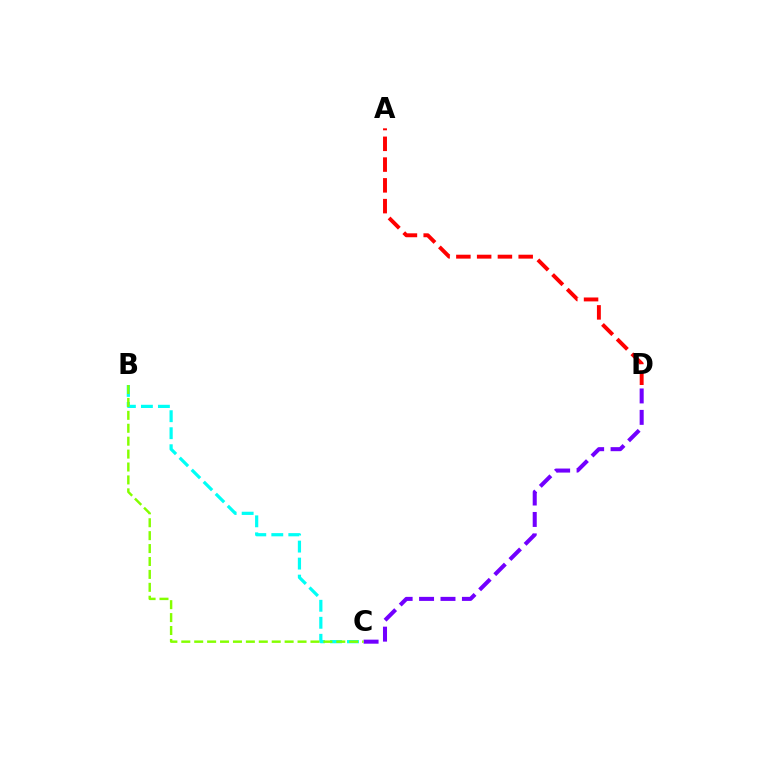{('B', 'C'): [{'color': '#00fff6', 'line_style': 'dashed', 'thickness': 2.31}, {'color': '#84ff00', 'line_style': 'dashed', 'thickness': 1.75}], ('C', 'D'): [{'color': '#7200ff', 'line_style': 'dashed', 'thickness': 2.91}], ('A', 'D'): [{'color': '#ff0000', 'line_style': 'dashed', 'thickness': 2.82}]}